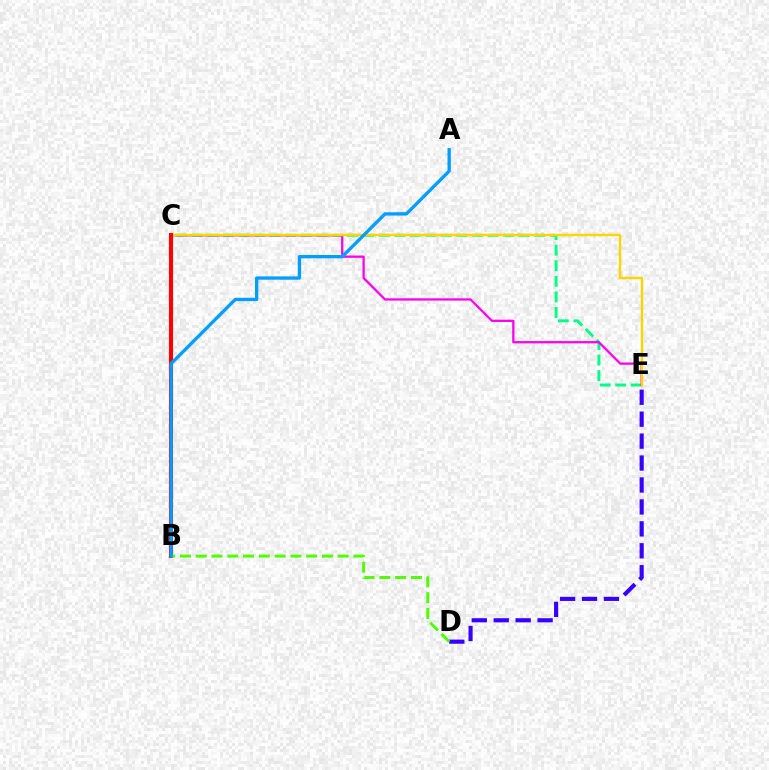{('C', 'E'): [{'color': '#00ff86', 'line_style': 'dashed', 'thickness': 2.12}, {'color': '#ff00ed', 'line_style': 'solid', 'thickness': 1.65}, {'color': '#ffd500', 'line_style': 'solid', 'thickness': 1.74}], ('B', 'C'): [{'color': '#ff0000', 'line_style': 'solid', 'thickness': 2.96}], ('D', 'E'): [{'color': '#3700ff', 'line_style': 'dashed', 'thickness': 2.98}], ('B', 'D'): [{'color': '#4fff00', 'line_style': 'dashed', 'thickness': 2.14}], ('A', 'B'): [{'color': '#009eff', 'line_style': 'solid', 'thickness': 2.39}]}